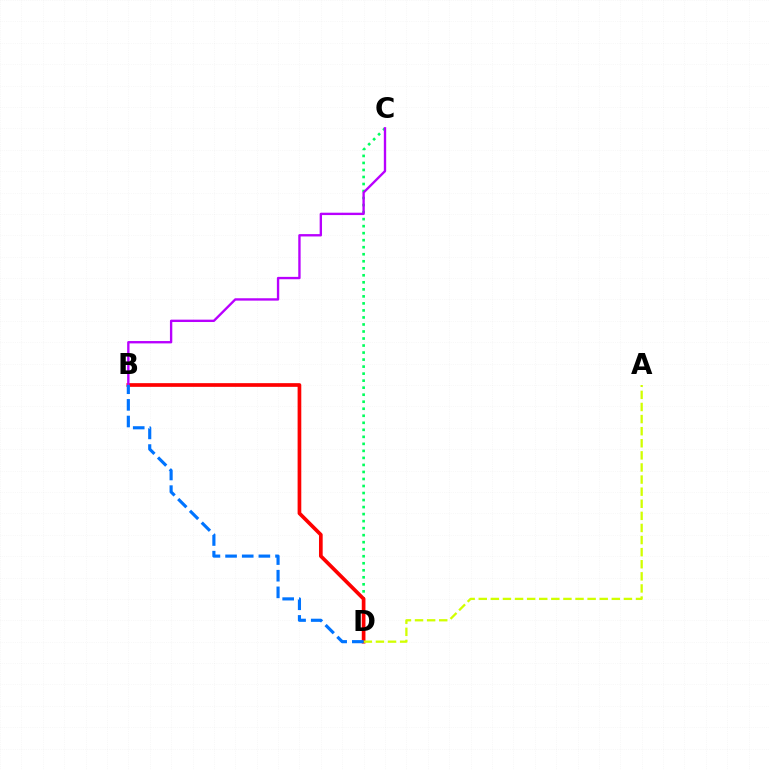{('C', 'D'): [{'color': '#00ff5c', 'line_style': 'dotted', 'thickness': 1.91}], ('B', 'D'): [{'color': '#ff0000', 'line_style': 'solid', 'thickness': 2.66}, {'color': '#0074ff', 'line_style': 'dashed', 'thickness': 2.26}], ('B', 'C'): [{'color': '#b900ff', 'line_style': 'solid', 'thickness': 1.7}], ('A', 'D'): [{'color': '#d1ff00', 'line_style': 'dashed', 'thickness': 1.64}]}